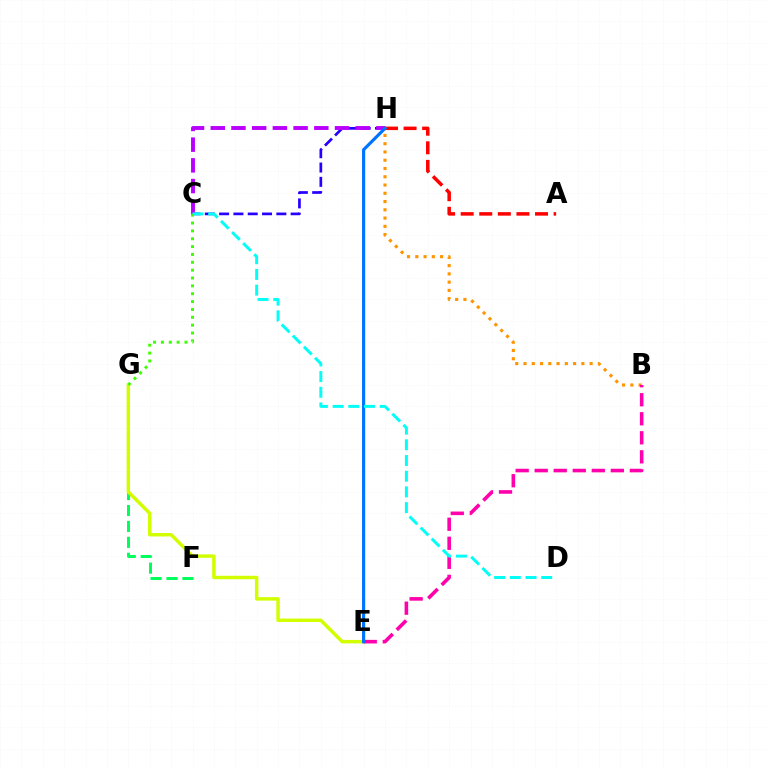{('C', 'H'): [{'color': '#2500ff', 'line_style': 'dashed', 'thickness': 1.94}, {'color': '#b900ff', 'line_style': 'dashed', 'thickness': 2.81}], ('A', 'H'): [{'color': '#ff0000', 'line_style': 'dashed', 'thickness': 2.53}], ('F', 'G'): [{'color': '#00ff5c', 'line_style': 'dashed', 'thickness': 2.16}], ('B', 'H'): [{'color': '#ff9400', 'line_style': 'dotted', 'thickness': 2.25}], ('E', 'G'): [{'color': '#d1ff00', 'line_style': 'solid', 'thickness': 2.48}], ('B', 'E'): [{'color': '#ff00ac', 'line_style': 'dashed', 'thickness': 2.59}], ('E', 'H'): [{'color': '#0074ff', 'line_style': 'solid', 'thickness': 2.28}], ('C', 'D'): [{'color': '#00fff6', 'line_style': 'dashed', 'thickness': 2.13}], ('C', 'G'): [{'color': '#3dff00', 'line_style': 'dotted', 'thickness': 2.13}]}